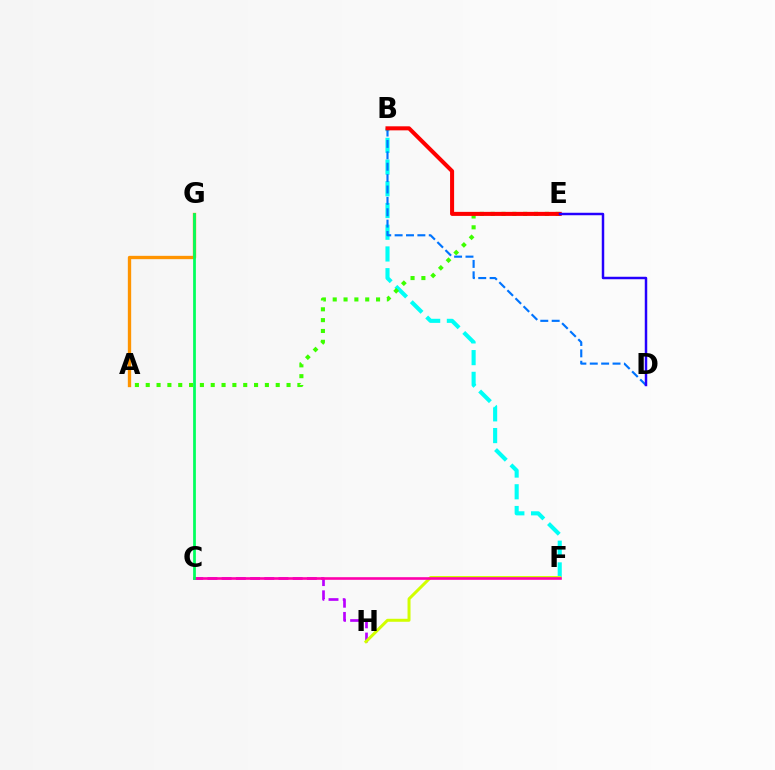{('A', 'G'): [{'color': '#ff9400', 'line_style': 'solid', 'thickness': 2.4}], ('C', 'H'): [{'color': '#b900ff', 'line_style': 'dashed', 'thickness': 1.93}], ('B', 'F'): [{'color': '#00fff6', 'line_style': 'dashed', 'thickness': 2.95}], ('A', 'E'): [{'color': '#3dff00', 'line_style': 'dotted', 'thickness': 2.94}], ('B', 'D'): [{'color': '#0074ff', 'line_style': 'dashed', 'thickness': 1.55}], ('B', 'E'): [{'color': '#ff0000', 'line_style': 'solid', 'thickness': 2.91}], ('D', 'E'): [{'color': '#2500ff', 'line_style': 'solid', 'thickness': 1.78}], ('F', 'H'): [{'color': '#d1ff00', 'line_style': 'solid', 'thickness': 2.15}], ('C', 'F'): [{'color': '#ff00ac', 'line_style': 'solid', 'thickness': 1.89}], ('C', 'G'): [{'color': '#00ff5c', 'line_style': 'solid', 'thickness': 1.98}]}